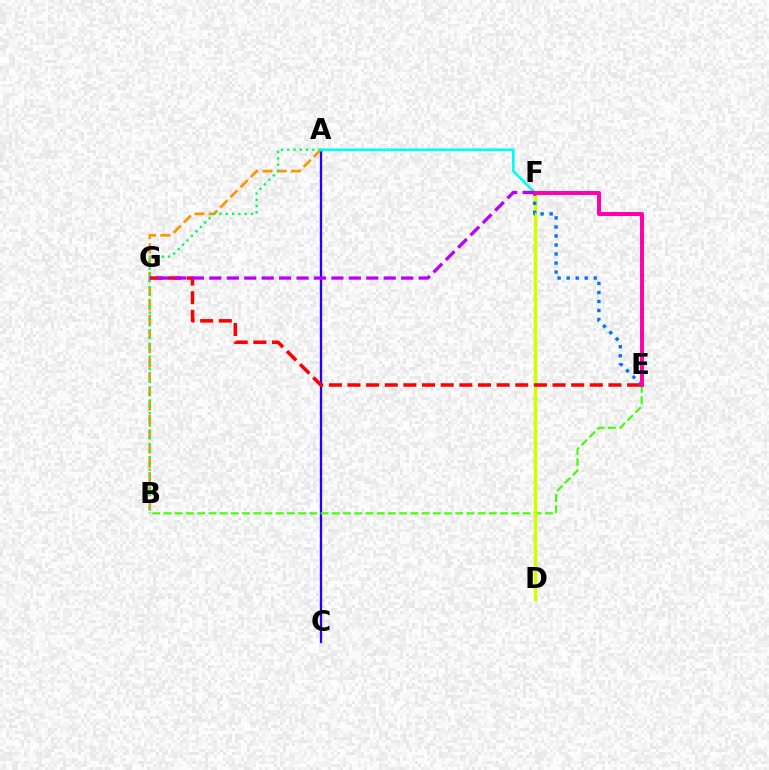{('A', 'C'): [{'color': '#2500ff', 'line_style': 'solid', 'thickness': 1.65}], ('A', 'B'): [{'color': '#ff9400', 'line_style': 'dashed', 'thickness': 1.94}, {'color': '#00ff5c', 'line_style': 'dotted', 'thickness': 1.71}], ('B', 'E'): [{'color': '#3dff00', 'line_style': 'dashed', 'thickness': 1.52}], ('D', 'F'): [{'color': '#d1ff00', 'line_style': 'solid', 'thickness': 2.5}], ('A', 'F'): [{'color': '#00fff6', 'line_style': 'solid', 'thickness': 1.9}], ('E', 'G'): [{'color': '#ff0000', 'line_style': 'dashed', 'thickness': 2.53}], ('E', 'F'): [{'color': '#0074ff', 'line_style': 'dotted', 'thickness': 2.45}, {'color': '#ff00ac', 'line_style': 'solid', 'thickness': 2.85}], ('F', 'G'): [{'color': '#b900ff', 'line_style': 'dashed', 'thickness': 2.37}]}